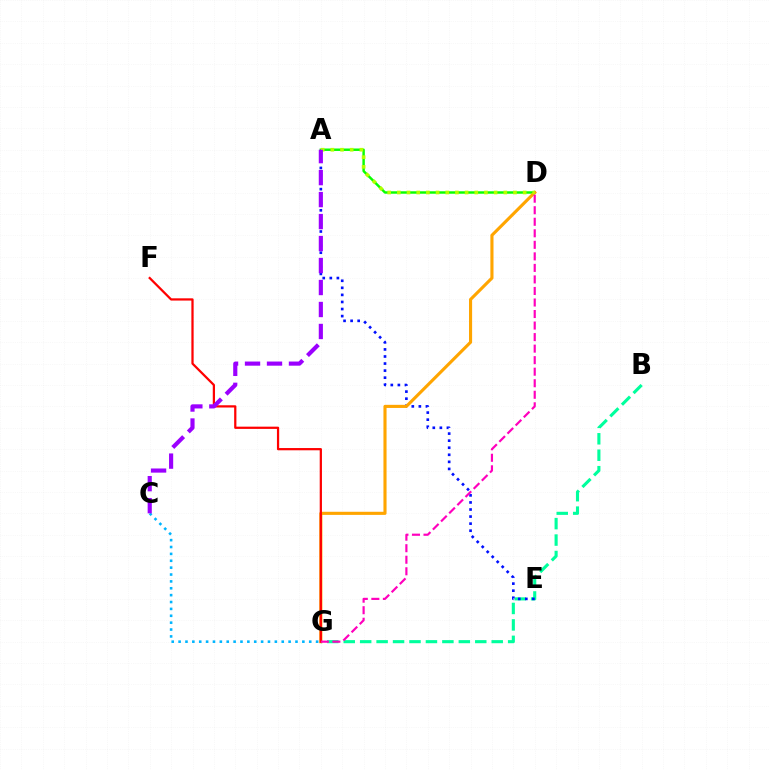{('A', 'D'): [{'color': '#08ff00', 'line_style': 'solid', 'thickness': 1.76}, {'color': '#b3ff00', 'line_style': 'dotted', 'thickness': 2.63}], ('B', 'G'): [{'color': '#00ff9d', 'line_style': 'dashed', 'thickness': 2.23}], ('A', 'E'): [{'color': '#0010ff', 'line_style': 'dotted', 'thickness': 1.92}], ('D', 'G'): [{'color': '#ffa500', 'line_style': 'solid', 'thickness': 2.24}, {'color': '#ff00bd', 'line_style': 'dashed', 'thickness': 1.57}], ('C', 'G'): [{'color': '#00b5ff', 'line_style': 'dotted', 'thickness': 1.87}], ('F', 'G'): [{'color': '#ff0000', 'line_style': 'solid', 'thickness': 1.62}], ('A', 'C'): [{'color': '#9b00ff', 'line_style': 'dashed', 'thickness': 2.99}]}